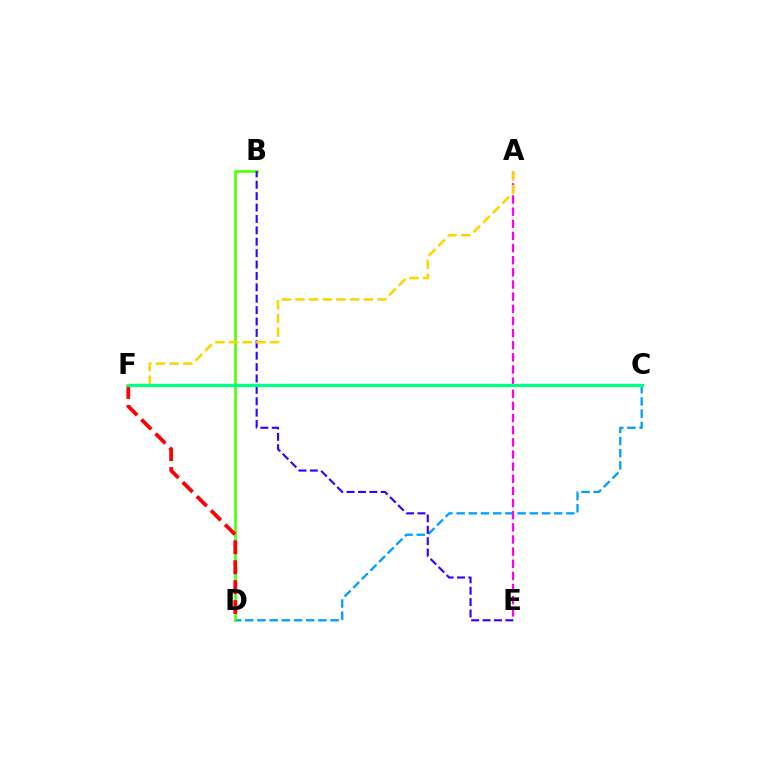{('C', 'D'): [{'color': '#009eff', 'line_style': 'dashed', 'thickness': 1.66}], ('B', 'D'): [{'color': '#4fff00', 'line_style': 'solid', 'thickness': 1.88}], ('B', 'E'): [{'color': '#3700ff', 'line_style': 'dashed', 'thickness': 1.55}], ('A', 'E'): [{'color': '#ff00ed', 'line_style': 'dashed', 'thickness': 1.65}], ('A', 'F'): [{'color': '#ffd500', 'line_style': 'dashed', 'thickness': 1.86}], ('D', 'F'): [{'color': '#ff0000', 'line_style': 'dashed', 'thickness': 2.71}], ('C', 'F'): [{'color': '#00ff86', 'line_style': 'solid', 'thickness': 2.37}]}